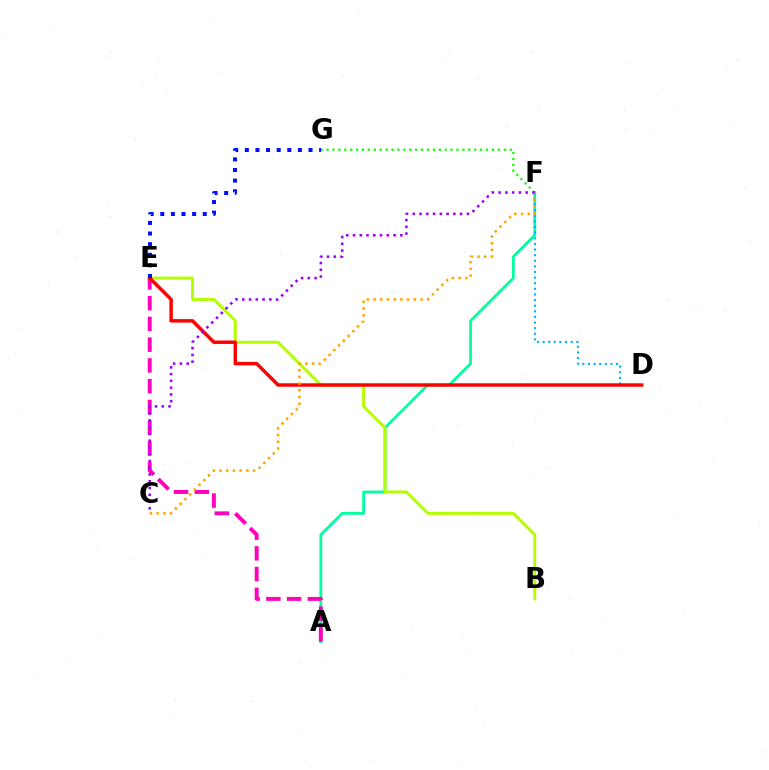{('F', 'G'): [{'color': '#08ff00', 'line_style': 'dotted', 'thickness': 1.61}], ('A', 'F'): [{'color': '#00ff9d', 'line_style': 'solid', 'thickness': 2.0}], ('D', 'F'): [{'color': '#00b5ff', 'line_style': 'dotted', 'thickness': 1.53}], ('B', 'E'): [{'color': '#b3ff00', 'line_style': 'solid', 'thickness': 2.13}], ('A', 'E'): [{'color': '#ff00bd', 'line_style': 'dashed', 'thickness': 2.82}], ('D', 'E'): [{'color': '#ff0000', 'line_style': 'solid', 'thickness': 2.49}], ('E', 'G'): [{'color': '#0010ff', 'line_style': 'dotted', 'thickness': 2.88}], ('C', 'F'): [{'color': '#ffa500', 'line_style': 'dotted', 'thickness': 1.82}, {'color': '#9b00ff', 'line_style': 'dotted', 'thickness': 1.84}]}